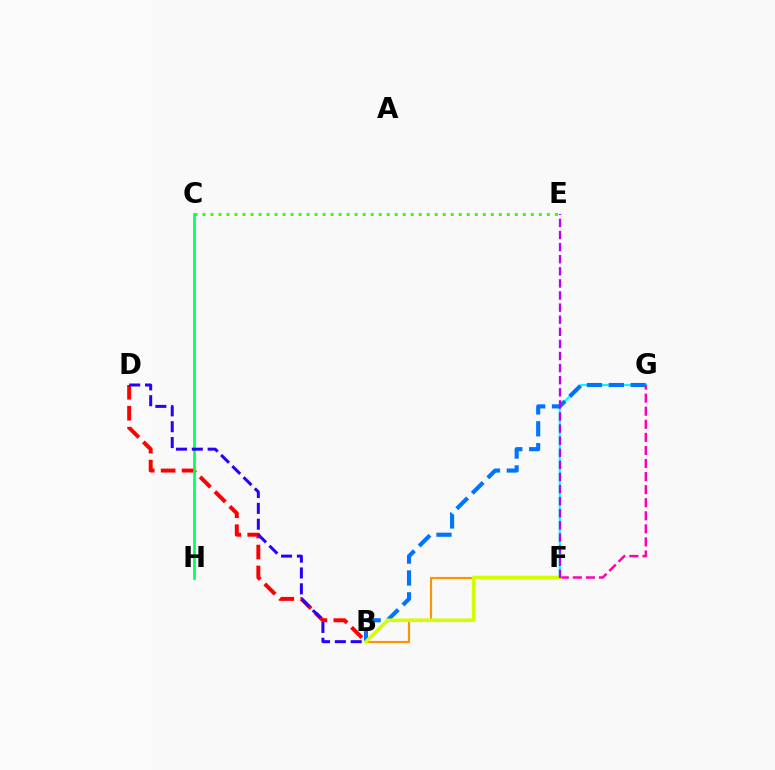{('F', 'G'): [{'color': '#00fff6', 'line_style': 'solid', 'thickness': 1.52}, {'color': '#ff00ac', 'line_style': 'dashed', 'thickness': 1.78}], ('B', 'D'): [{'color': '#ff0000', 'line_style': 'dashed', 'thickness': 2.84}, {'color': '#2500ff', 'line_style': 'dashed', 'thickness': 2.15}], ('B', 'G'): [{'color': '#0074ff', 'line_style': 'dashed', 'thickness': 2.97}], ('B', 'F'): [{'color': '#ff9400', 'line_style': 'solid', 'thickness': 1.56}, {'color': '#d1ff00', 'line_style': 'solid', 'thickness': 2.55}], ('C', 'E'): [{'color': '#3dff00', 'line_style': 'dotted', 'thickness': 2.18}], ('C', 'H'): [{'color': '#00ff5c', 'line_style': 'solid', 'thickness': 1.93}], ('E', 'F'): [{'color': '#b900ff', 'line_style': 'dashed', 'thickness': 1.64}]}